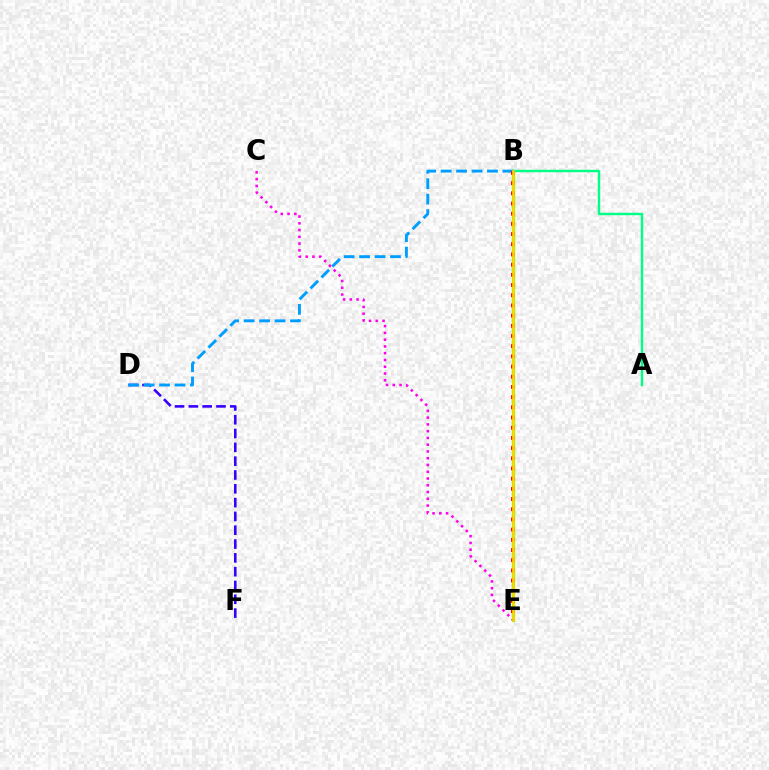{('D', 'F'): [{'color': '#3700ff', 'line_style': 'dashed', 'thickness': 1.88}], ('B', 'E'): [{'color': '#4fff00', 'line_style': 'solid', 'thickness': 2.36}, {'color': '#ff0000', 'line_style': 'dotted', 'thickness': 2.77}, {'color': '#ffd500', 'line_style': 'solid', 'thickness': 1.89}], ('B', 'D'): [{'color': '#009eff', 'line_style': 'dashed', 'thickness': 2.1}], ('C', 'E'): [{'color': '#ff00ed', 'line_style': 'dotted', 'thickness': 1.84}], ('A', 'B'): [{'color': '#00ff86', 'line_style': 'solid', 'thickness': 1.74}]}